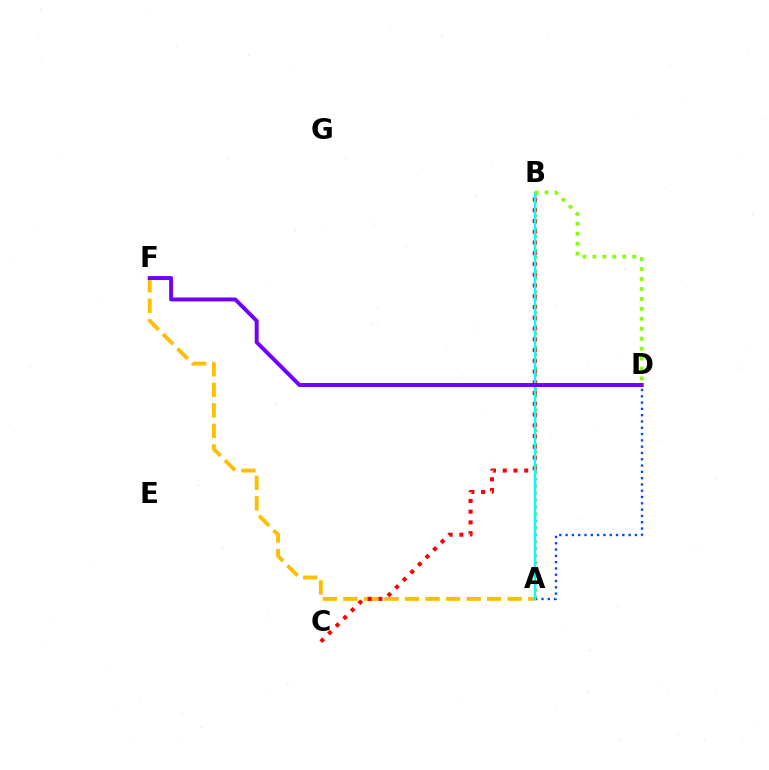{('A', 'D'): [{'color': '#004bff', 'line_style': 'dotted', 'thickness': 1.71}], ('A', 'B'): [{'color': '#00ff39', 'line_style': 'dotted', 'thickness': 1.88}, {'color': '#ff00cf', 'line_style': 'solid', 'thickness': 1.54}, {'color': '#00fff6', 'line_style': 'solid', 'thickness': 1.57}], ('A', 'F'): [{'color': '#ffbd00', 'line_style': 'dashed', 'thickness': 2.79}], ('B', 'C'): [{'color': '#ff0000', 'line_style': 'dotted', 'thickness': 2.92}], ('D', 'F'): [{'color': '#7200ff', 'line_style': 'solid', 'thickness': 2.84}], ('B', 'D'): [{'color': '#84ff00', 'line_style': 'dotted', 'thickness': 2.7}]}